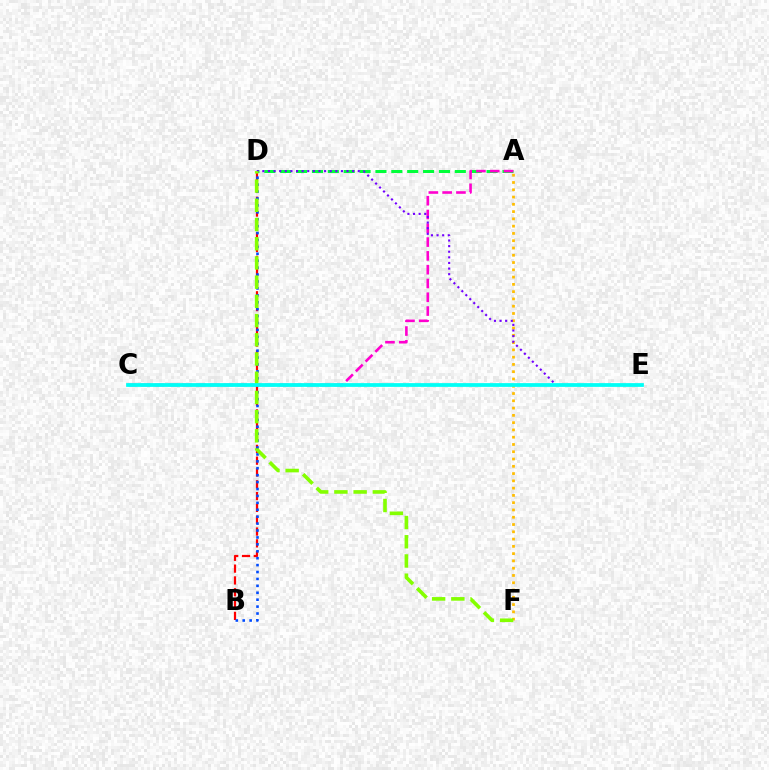{('A', 'F'): [{'color': '#ffbd00', 'line_style': 'dotted', 'thickness': 1.98}], ('A', 'D'): [{'color': '#00ff39', 'line_style': 'dashed', 'thickness': 2.16}], ('A', 'C'): [{'color': '#ff00cf', 'line_style': 'dashed', 'thickness': 1.87}], ('B', 'D'): [{'color': '#ff0000', 'line_style': 'dashed', 'thickness': 1.6}, {'color': '#004bff', 'line_style': 'dotted', 'thickness': 1.88}], ('D', 'E'): [{'color': '#7200ff', 'line_style': 'dotted', 'thickness': 1.53}], ('D', 'F'): [{'color': '#84ff00', 'line_style': 'dashed', 'thickness': 2.61}], ('C', 'E'): [{'color': '#00fff6', 'line_style': 'solid', 'thickness': 2.7}]}